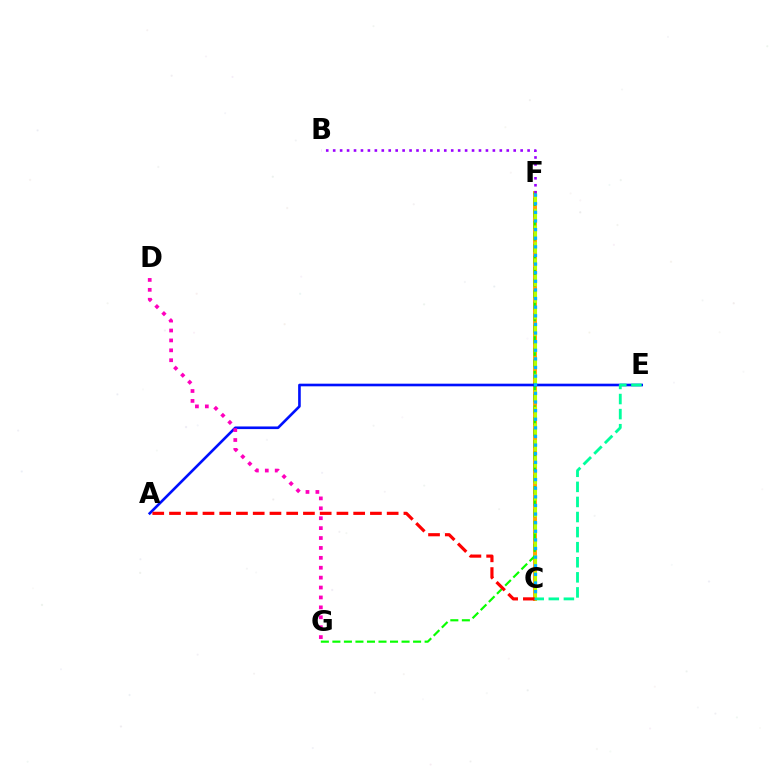{('C', 'F'): [{'color': '#ffa500', 'line_style': 'solid', 'thickness': 2.84}, {'color': '#b3ff00', 'line_style': 'dashed', 'thickness': 2.24}, {'color': '#00b5ff', 'line_style': 'dotted', 'thickness': 2.34}], ('F', 'G'): [{'color': '#08ff00', 'line_style': 'dashed', 'thickness': 1.57}], ('A', 'E'): [{'color': '#0010ff', 'line_style': 'solid', 'thickness': 1.89}], ('D', 'G'): [{'color': '#ff00bd', 'line_style': 'dotted', 'thickness': 2.69}], ('B', 'F'): [{'color': '#9b00ff', 'line_style': 'dotted', 'thickness': 1.89}], ('C', 'E'): [{'color': '#00ff9d', 'line_style': 'dashed', 'thickness': 2.05}], ('A', 'C'): [{'color': '#ff0000', 'line_style': 'dashed', 'thickness': 2.27}]}